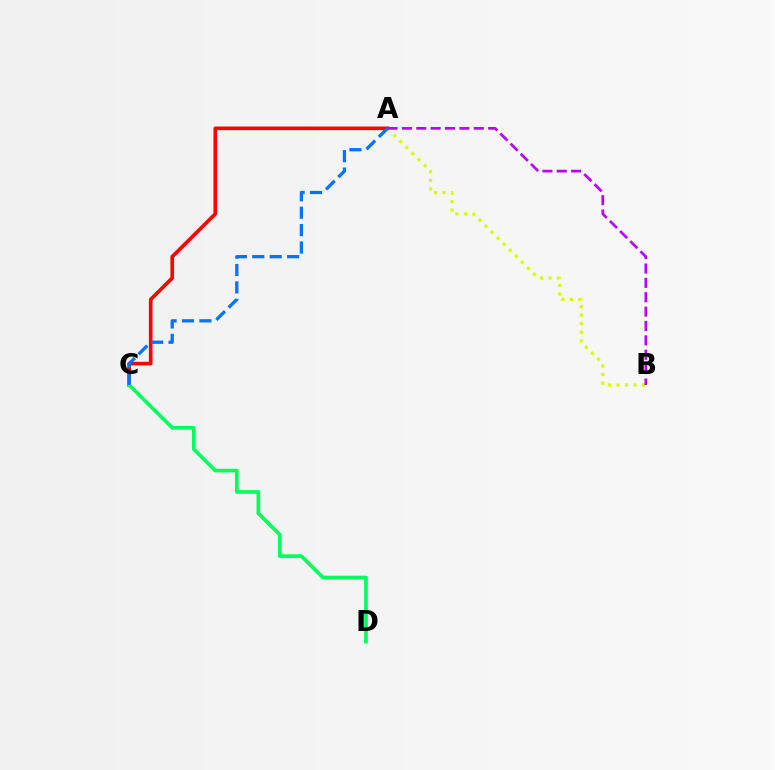{('A', 'C'): [{'color': '#ff0000', 'line_style': 'solid', 'thickness': 2.61}, {'color': '#0074ff', 'line_style': 'dashed', 'thickness': 2.37}], ('A', 'B'): [{'color': '#d1ff00', 'line_style': 'dotted', 'thickness': 2.32}, {'color': '#b900ff', 'line_style': 'dashed', 'thickness': 1.95}], ('C', 'D'): [{'color': '#00ff5c', 'line_style': 'solid', 'thickness': 2.63}]}